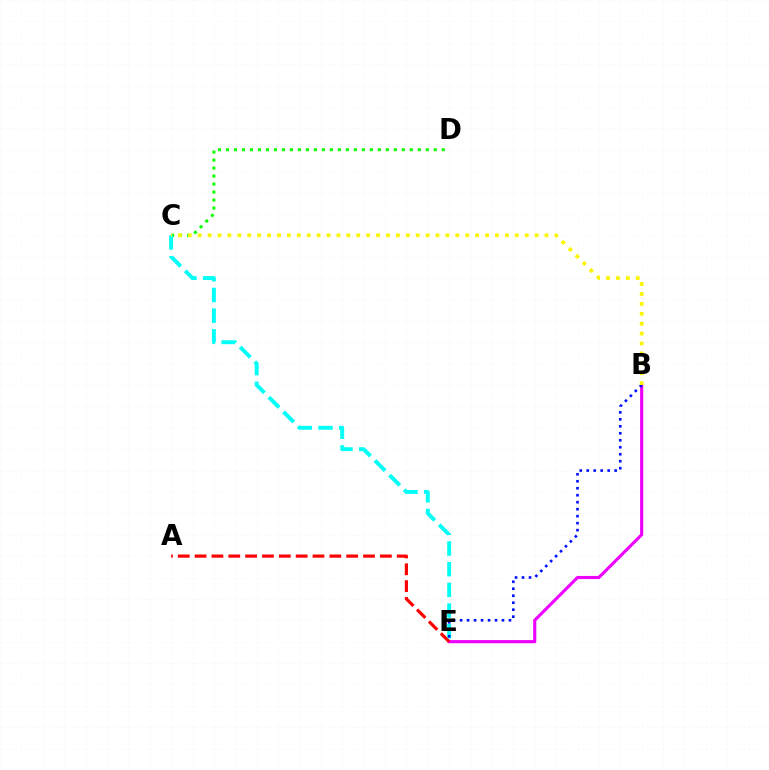{('C', 'D'): [{'color': '#08ff00', 'line_style': 'dotted', 'thickness': 2.17}], ('C', 'E'): [{'color': '#00fff6', 'line_style': 'dashed', 'thickness': 2.81}], ('B', 'E'): [{'color': '#ee00ff', 'line_style': 'solid', 'thickness': 2.24}, {'color': '#0010ff', 'line_style': 'dotted', 'thickness': 1.9}], ('A', 'E'): [{'color': '#ff0000', 'line_style': 'dashed', 'thickness': 2.29}], ('B', 'C'): [{'color': '#fcf500', 'line_style': 'dotted', 'thickness': 2.69}]}